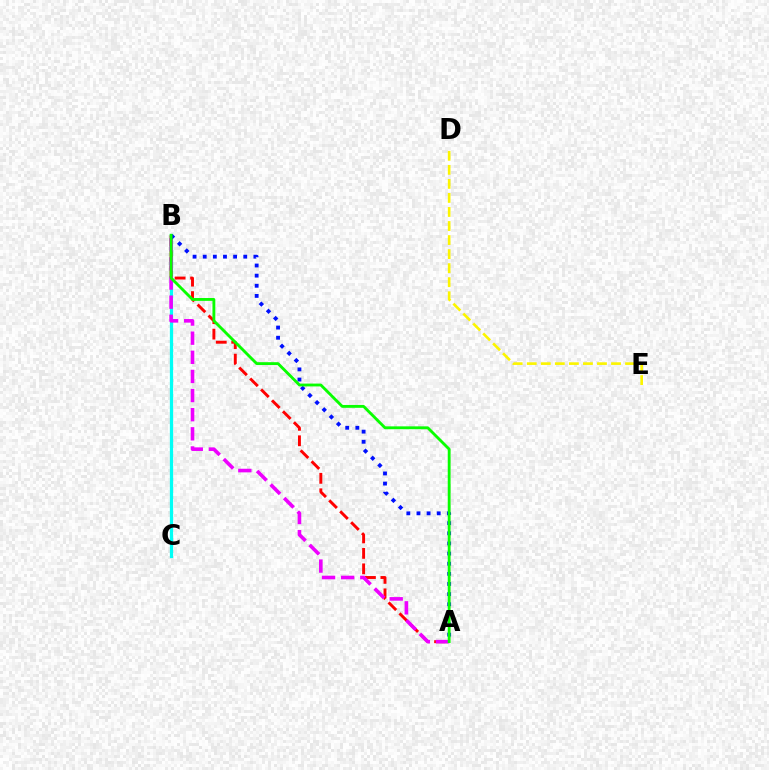{('B', 'C'): [{'color': '#00fff6', 'line_style': 'solid', 'thickness': 2.34}], ('A', 'B'): [{'color': '#ff0000', 'line_style': 'dashed', 'thickness': 2.1}, {'color': '#ee00ff', 'line_style': 'dashed', 'thickness': 2.6}, {'color': '#0010ff', 'line_style': 'dotted', 'thickness': 2.75}, {'color': '#08ff00', 'line_style': 'solid', 'thickness': 2.05}], ('D', 'E'): [{'color': '#fcf500', 'line_style': 'dashed', 'thickness': 1.91}]}